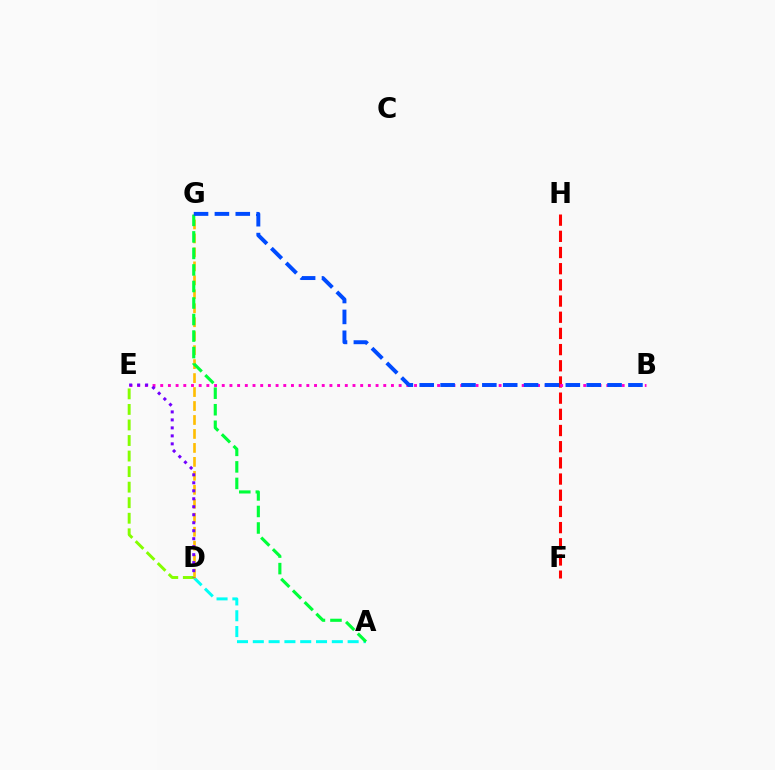{('F', 'H'): [{'color': '#ff0000', 'line_style': 'dashed', 'thickness': 2.2}], ('A', 'D'): [{'color': '#00fff6', 'line_style': 'dashed', 'thickness': 2.15}], ('D', 'G'): [{'color': '#ffbd00', 'line_style': 'dashed', 'thickness': 1.9}], ('D', 'E'): [{'color': '#84ff00', 'line_style': 'dashed', 'thickness': 2.11}, {'color': '#7200ff', 'line_style': 'dotted', 'thickness': 2.17}], ('B', 'E'): [{'color': '#ff00cf', 'line_style': 'dotted', 'thickness': 2.09}], ('A', 'G'): [{'color': '#00ff39', 'line_style': 'dashed', 'thickness': 2.25}], ('B', 'G'): [{'color': '#004bff', 'line_style': 'dashed', 'thickness': 2.84}]}